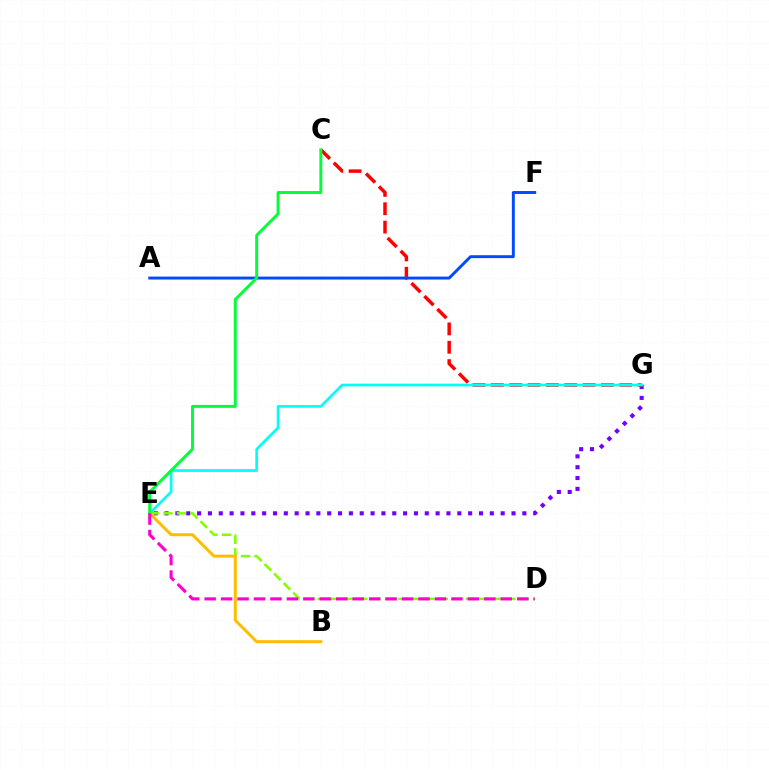{('E', 'G'): [{'color': '#7200ff', 'line_style': 'dotted', 'thickness': 2.95}, {'color': '#00fff6', 'line_style': 'solid', 'thickness': 1.94}], ('C', 'G'): [{'color': '#ff0000', 'line_style': 'dashed', 'thickness': 2.49}], ('A', 'F'): [{'color': '#004bff', 'line_style': 'solid', 'thickness': 2.11}], ('D', 'E'): [{'color': '#84ff00', 'line_style': 'dashed', 'thickness': 1.83}, {'color': '#ff00cf', 'line_style': 'dashed', 'thickness': 2.24}], ('B', 'E'): [{'color': '#ffbd00', 'line_style': 'solid', 'thickness': 2.14}], ('C', 'E'): [{'color': '#00ff39', 'line_style': 'solid', 'thickness': 2.12}]}